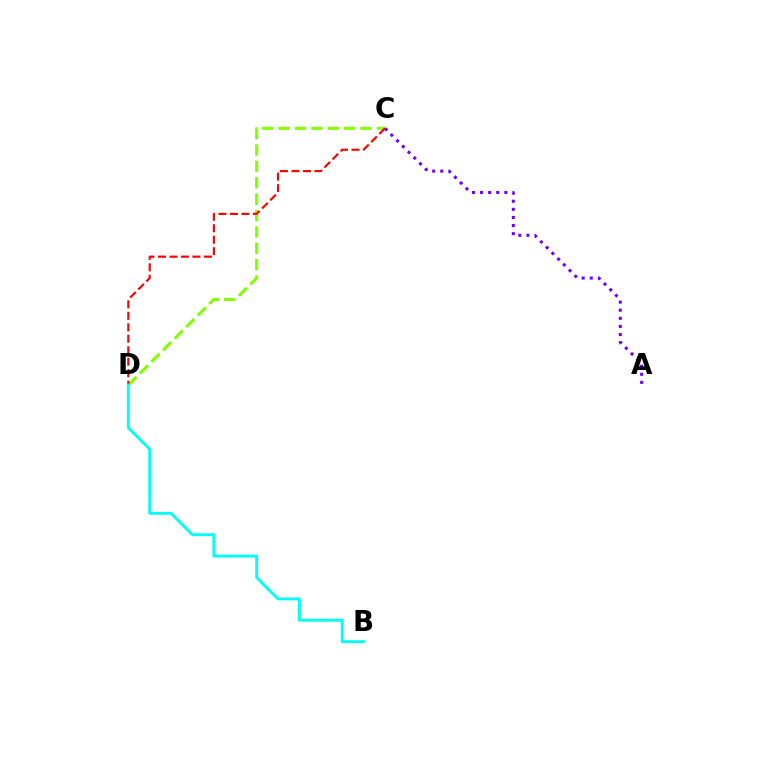{('C', 'D'): [{'color': '#84ff00', 'line_style': 'dashed', 'thickness': 2.23}, {'color': '#ff0000', 'line_style': 'dashed', 'thickness': 1.56}], ('B', 'D'): [{'color': '#00fff6', 'line_style': 'solid', 'thickness': 2.09}], ('A', 'C'): [{'color': '#7200ff', 'line_style': 'dotted', 'thickness': 2.2}]}